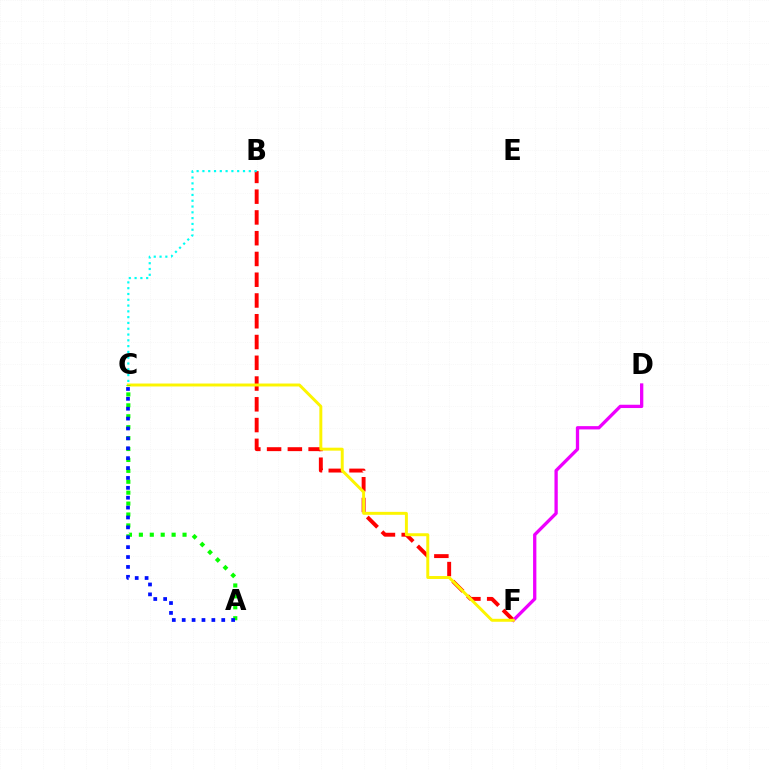{('B', 'F'): [{'color': '#ff0000', 'line_style': 'dashed', 'thickness': 2.82}], ('D', 'F'): [{'color': '#ee00ff', 'line_style': 'solid', 'thickness': 2.37}], ('C', 'F'): [{'color': '#fcf500', 'line_style': 'solid', 'thickness': 2.13}], ('A', 'C'): [{'color': '#08ff00', 'line_style': 'dotted', 'thickness': 2.97}, {'color': '#0010ff', 'line_style': 'dotted', 'thickness': 2.69}], ('B', 'C'): [{'color': '#00fff6', 'line_style': 'dotted', 'thickness': 1.57}]}